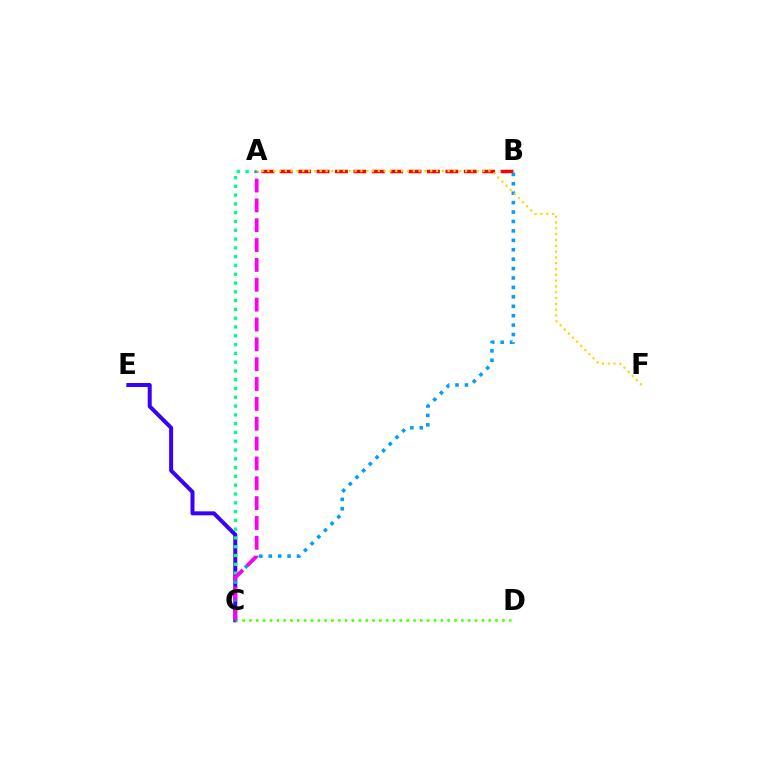{('C', 'E'): [{'color': '#3700ff', 'line_style': 'solid', 'thickness': 2.86}], ('C', 'D'): [{'color': '#4fff00', 'line_style': 'dotted', 'thickness': 1.86}], ('A', 'C'): [{'color': '#00ff86', 'line_style': 'dotted', 'thickness': 2.39}, {'color': '#ff00ed', 'line_style': 'dashed', 'thickness': 2.7}], ('A', 'B'): [{'color': '#ff0000', 'line_style': 'dashed', 'thickness': 2.5}], ('B', 'C'): [{'color': '#009eff', 'line_style': 'dotted', 'thickness': 2.56}], ('A', 'F'): [{'color': '#ffd500', 'line_style': 'dotted', 'thickness': 1.58}]}